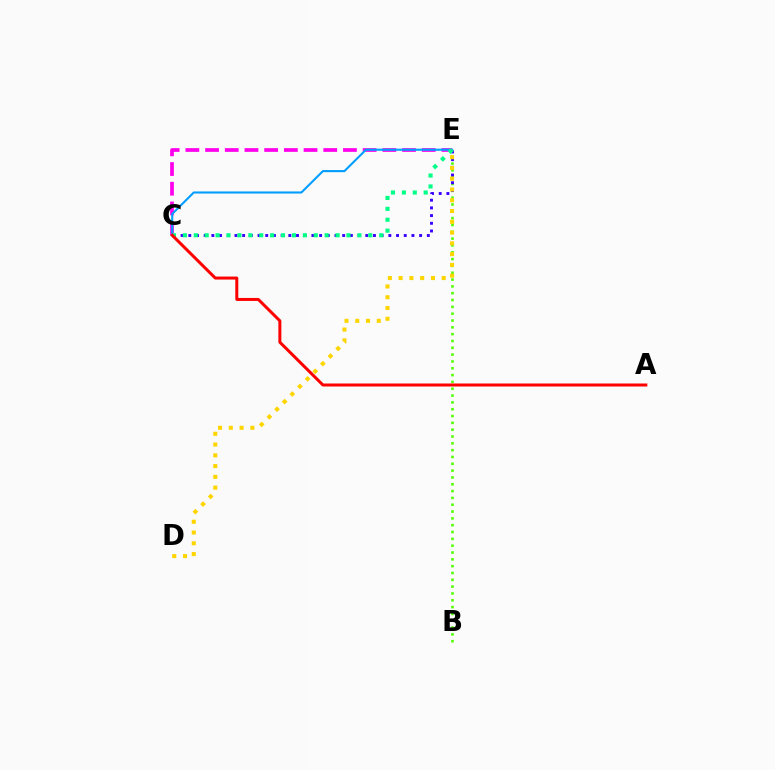{('B', 'E'): [{'color': '#4fff00', 'line_style': 'dotted', 'thickness': 1.85}], ('C', 'E'): [{'color': '#ff00ed', 'line_style': 'dashed', 'thickness': 2.68}, {'color': '#009eff', 'line_style': 'solid', 'thickness': 1.51}, {'color': '#3700ff', 'line_style': 'dotted', 'thickness': 2.09}, {'color': '#00ff86', 'line_style': 'dotted', 'thickness': 2.96}], ('D', 'E'): [{'color': '#ffd500', 'line_style': 'dotted', 'thickness': 2.93}], ('A', 'C'): [{'color': '#ff0000', 'line_style': 'solid', 'thickness': 2.16}]}